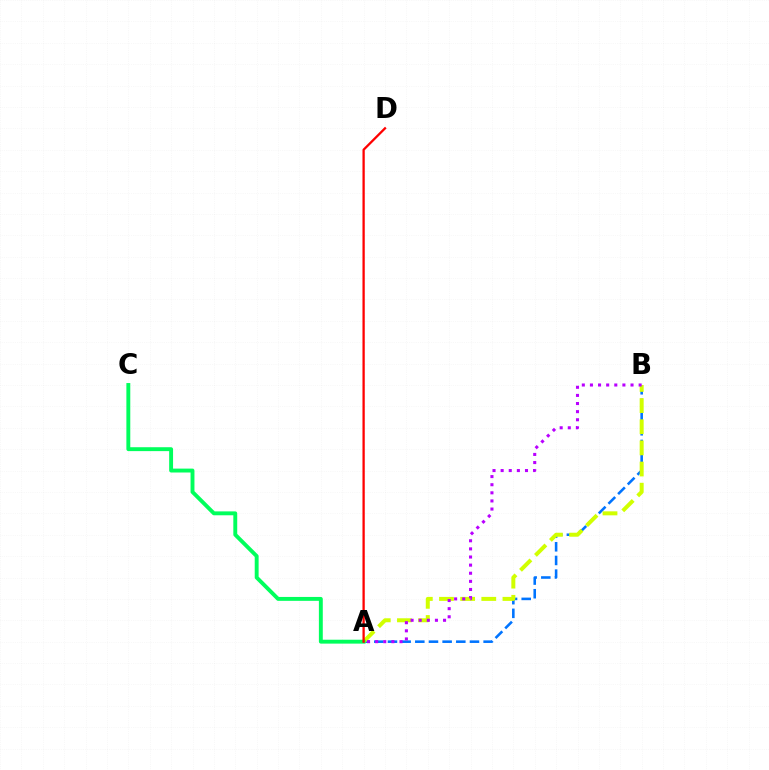{('A', 'B'): [{'color': '#0074ff', 'line_style': 'dashed', 'thickness': 1.86}, {'color': '#d1ff00', 'line_style': 'dashed', 'thickness': 2.87}, {'color': '#b900ff', 'line_style': 'dotted', 'thickness': 2.21}], ('A', 'C'): [{'color': '#00ff5c', 'line_style': 'solid', 'thickness': 2.81}], ('A', 'D'): [{'color': '#ff0000', 'line_style': 'solid', 'thickness': 1.65}]}